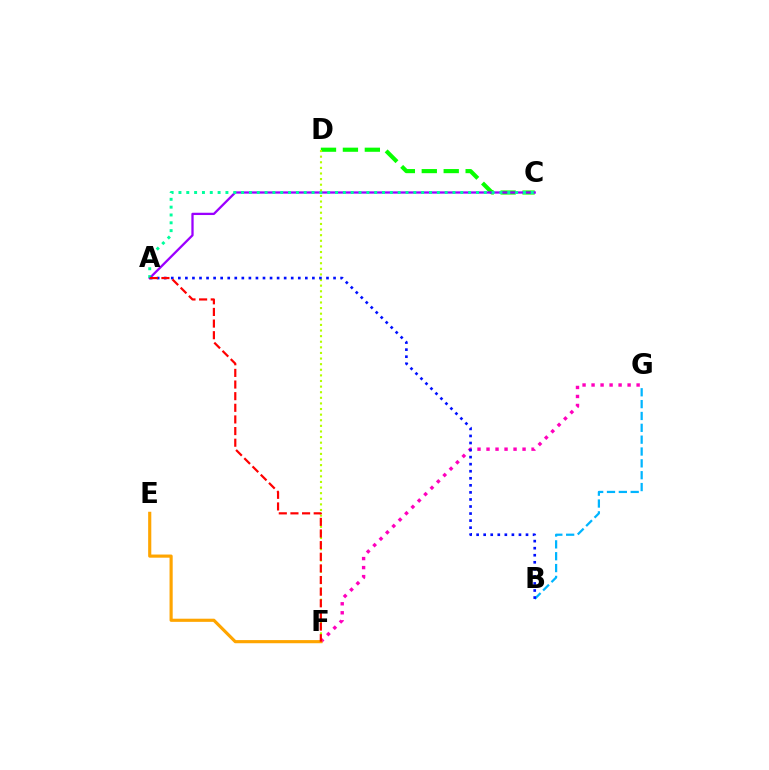{('C', 'D'): [{'color': '#08ff00', 'line_style': 'dashed', 'thickness': 2.98}], ('A', 'C'): [{'color': '#9b00ff', 'line_style': 'solid', 'thickness': 1.64}, {'color': '#00ff9d', 'line_style': 'dotted', 'thickness': 2.13}], ('D', 'F'): [{'color': '#b3ff00', 'line_style': 'dotted', 'thickness': 1.52}], ('F', 'G'): [{'color': '#ff00bd', 'line_style': 'dotted', 'thickness': 2.45}], ('B', 'G'): [{'color': '#00b5ff', 'line_style': 'dashed', 'thickness': 1.61}], ('A', 'B'): [{'color': '#0010ff', 'line_style': 'dotted', 'thickness': 1.92}], ('E', 'F'): [{'color': '#ffa500', 'line_style': 'solid', 'thickness': 2.27}], ('A', 'F'): [{'color': '#ff0000', 'line_style': 'dashed', 'thickness': 1.58}]}